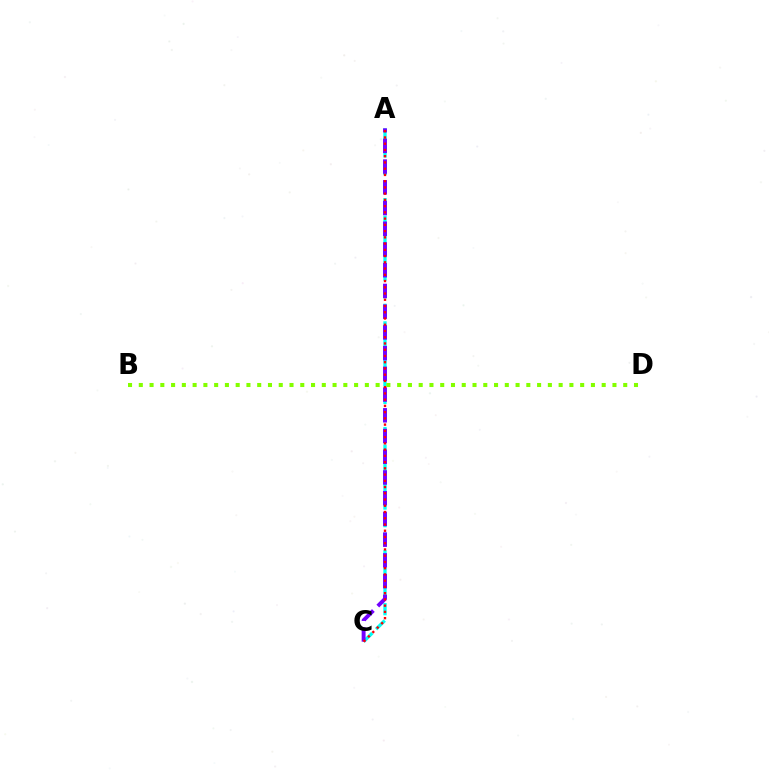{('A', 'C'): [{'color': '#00fff6', 'line_style': 'dashed', 'thickness': 2.39}, {'color': '#7200ff', 'line_style': 'dashed', 'thickness': 2.82}, {'color': '#ff0000', 'line_style': 'dotted', 'thickness': 1.7}], ('B', 'D'): [{'color': '#84ff00', 'line_style': 'dotted', 'thickness': 2.92}]}